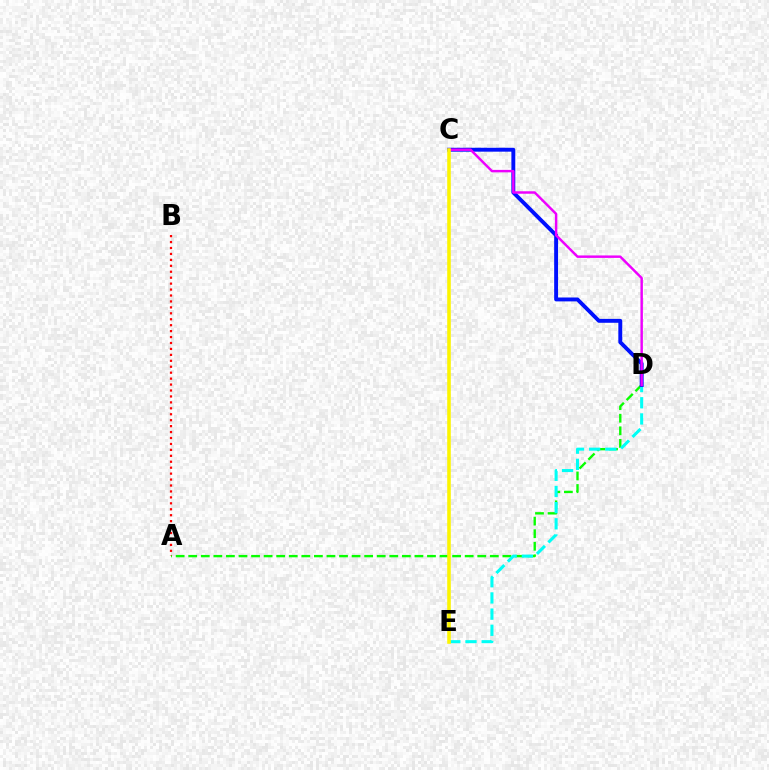{('A', 'D'): [{'color': '#08ff00', 'line_style': 'dashed', 'thickness': 1.71}], ('D', 'E'): [{'color': '#00fff6', 'line_style': 'dashed', 'thickness': 2.2}], ('C', 'D'): [{'color': '#0010ff', 'line_style': 'solid', 'thickness': 2.8}, {'color': '#ee00ff', 'line_style': 'solid', 'thickness': 1.77}], ('A', 'B'): [{'color': '#ff0000', 'line_style': 'dotted', 'thickness': 1.61}], ('C', 'E'): [{'color': '#fcf500', 'line_style': 'solid', 'thickness': 2.57}]}